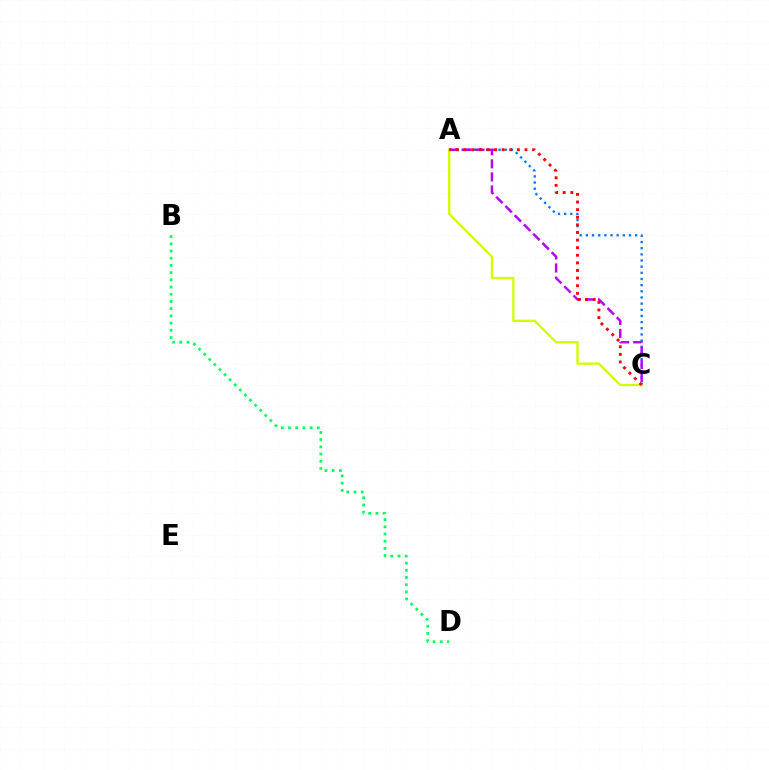{('A', 'C'): [{'color': '#0074ff', 'line_style': 'dotted', 'thickness': 1.67}, {'color': '#b900ff', 'line_style': 'dashed', 'thickness': 1.78}, {'color': '#d1ff00', 'line_style': 'solid', 'thickness': 1.67}, {'color': '#ff0000', 'line_style': 'dotted', 'thickness': 2.07}], ('B', 'D'): [{'color': '#00ff5c', 'line_style': 'dotted', 'thickness': 1.96}]}